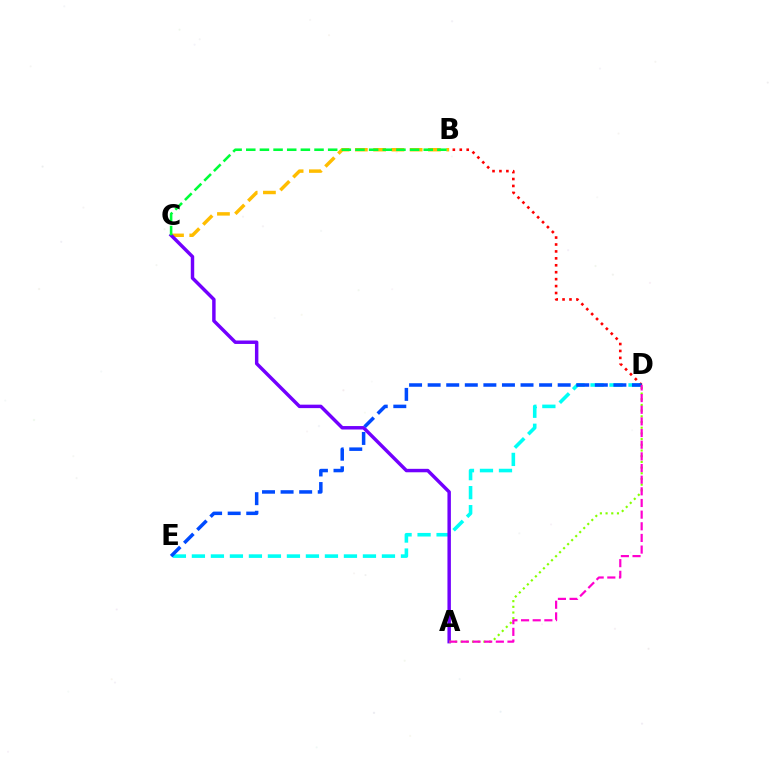{('D', 'E'): [{'color': '#00fff6', 'line_style': 'dashed', 'thickness': 2.58}, {'color': '#004bff', 'line_style': 'dashed', 'thickness': 2.52}], ('B', 'C'): [{'color': '#ffbd00', 'line_style': 'dashed', 'thickness': 2.48}, {'color': '#00ff39', 'line_style': 'dashed', 'thickness': 1.85}], ('A', 'C'): [{'color': '#7200ff', 'line_style': 'solid', 'thickness': 2.48}], ('B', 'D'): [{'color': '#ff0000', 'line_style': 'dotted', 'thickness': 1.88}], ('A', 'D'): [{'color': '#84ff00', 'line_style': 'dotted', 'thickness': 1.55}, {'color': '#ff00cf', 'line_style': 'dashed', 'thickness': 1.58}]}